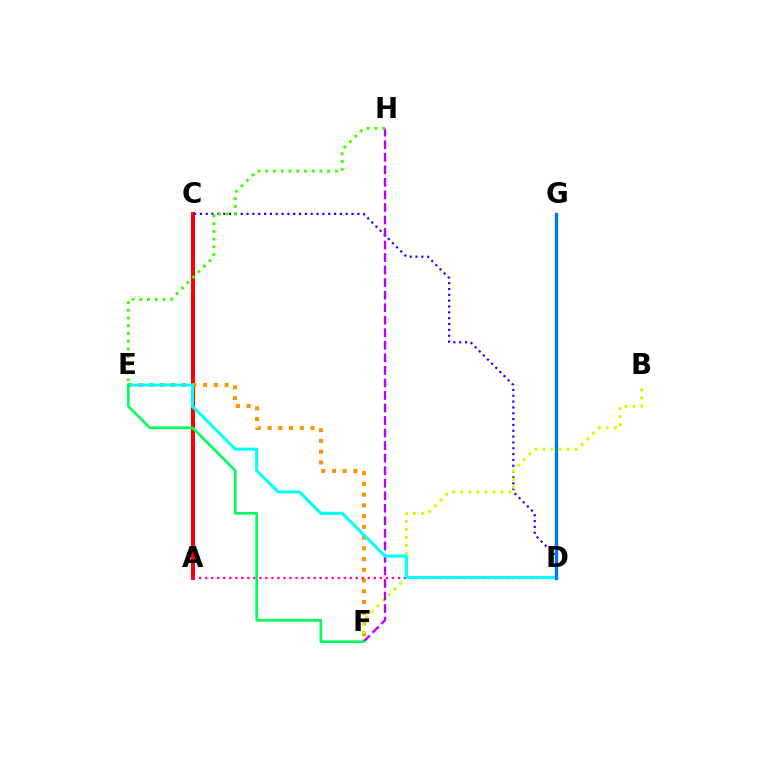{('A', 'C'): [{'color': '#ff0000', 'line_style': 'solid', 'thickness': 2.85}], ('C', 'D'): [{'color': '#2500ff', 'line_style': 'dotted', 'thickness': 1.58}], ('E', 'F'): [{'color': '#ff9400', 'line_style': 'dotted', 'thickness': 2.92}, {'color': '#00ff5c', 'line_style': 'solid', 'thickness': 1.92}], ('B', 'F'): [{'color': '#d1ff00', 'line_style': 'dotted', 'thickness': 2.18}], ('A', 'D'): [{'color': '#ff00ac', 'line_style': 'dotted', 'thickness': 1.64}], ('F', 'H'): [{'color': '#b900ff', 'line_style': 'dashed', 'thickness': 1.7}], ('E', 'H'): [{'color': '#3dff00', 'line_style': 'dotted', 'thickness': 2.1}], ('D', 'E'): [{'color': '#00fff6', 'line_style': 'solid', 'thickness': 2.2}], ('D', 'G'): [{'color': '#0074ff', 'line_style': 'solid', 'thickness': 2.39}]}